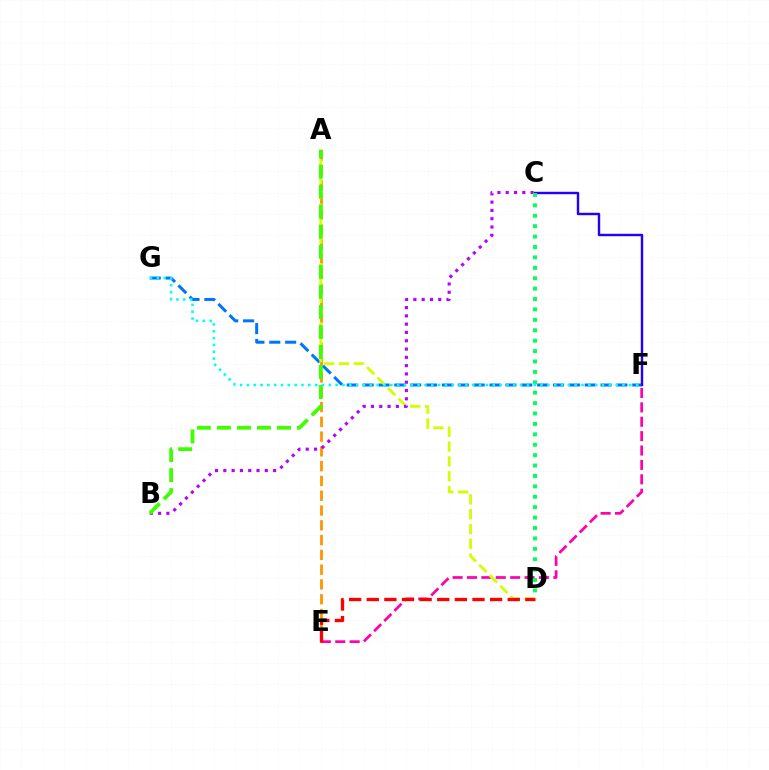{('A', 'E'): [{'color': '#ff9400', 'line_style': 'dashed', 'thickness': 2.01}], ('F', 'G'): [{'color': '#0074ff', 'line_style': 'dashed', 'thickness': 2.16}, {'color': '#00fff6', 'line_style': 'dotted', 'thickness': 1.86}], ('E', 'F'): [{'color': '#ff00ac', 'line_style': 'dashed', 'thickness': 1.96}], ('A', 'D'): [{'color': '#d1ff00', 'line_style': 'dashed', 'thickness': 2.01}], ('C', 'F'): [{'color': '#2500ff', 'line_style': 'solid', 'thickness': 1.75}], ('D', 'E'): [{'color': '#ff0000', 'line_style': 'dashed', 'thickness': 2.39}], ('B', 'C'): [{'color': '#b900ff', 'line_style': 'dotted', 'thickness': 2.25}], ('A', 'B'): [{'color': '#3dff00', 'line_style': 'dashed', 'thickness': 2.72}], ('C', 'D'): [{'color': '#00ff5c', 'line_style': 'dotted', 'thickness': 2.83}]}